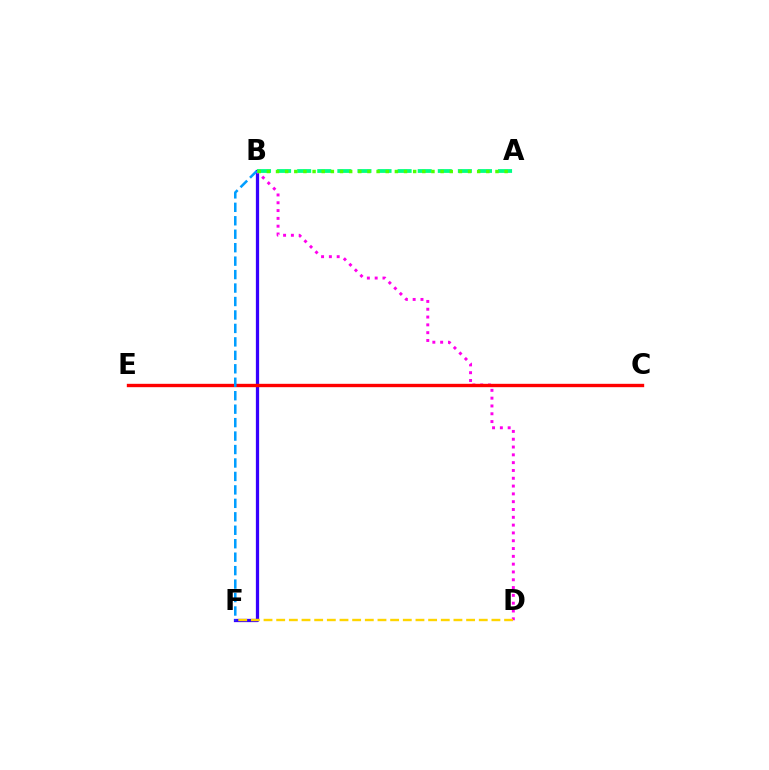{('B', 'F'): [{'color': '#3700ff', 'line_style': 'solid', 'thickness': 2.34}, {'color': '#009eff', 'line_style': 'dashed', 'thickness': 1.83}], ('B', 'D'): [{'color': '#ff00ed', 'line_style': 'dotted', 'thickness': 2.12}], ('D', 'F'): [{'color': '#ffd500', 'line_style': 'dashed', 'thickness': 1.72}], ('A', 'B'): [{'color': '#00ff86', 'line_style': 'dashed', 'thickness': 2.73}, {'color': '#4fff00', 'line_style': 'dotted', 'thickness': 2.48}], ('C', 'E'): [{'color': '#ff0000', 'line_style': 'solid', 'thickness': 2.43}]}